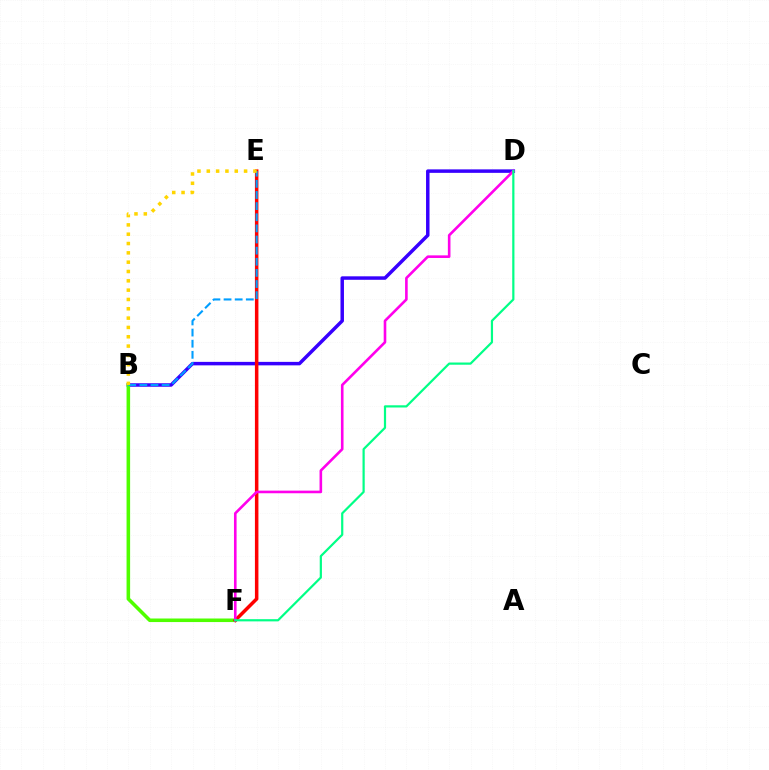{('B', 'D'): [{'color': '#3700ff', 'line_style': 'solid', 'thickness': 2.5}], ('B', 'F'): [{'color': '#4fff00', 'line_style': 'solid', 'thickness': 2.56}], ('E', 'F'): [{'color': '#ff0000', 'line_style': 'solid', 'thickness': 2.53}], ('D', 'F'): [{'color': '#ff00ed', 'line_style': 'solid', 'thickness': 1.88}, {'color': '#00ff86', 'line_style': 'solid', 'thickness': 1.59}], ('B', 'E'): [{'color': '#009eff', 'line_style': 'dashed', 'thickness': 1.51}, {'color': '#ffd500', 'line_style': 'dotted', 'thickness': 2.53}]}